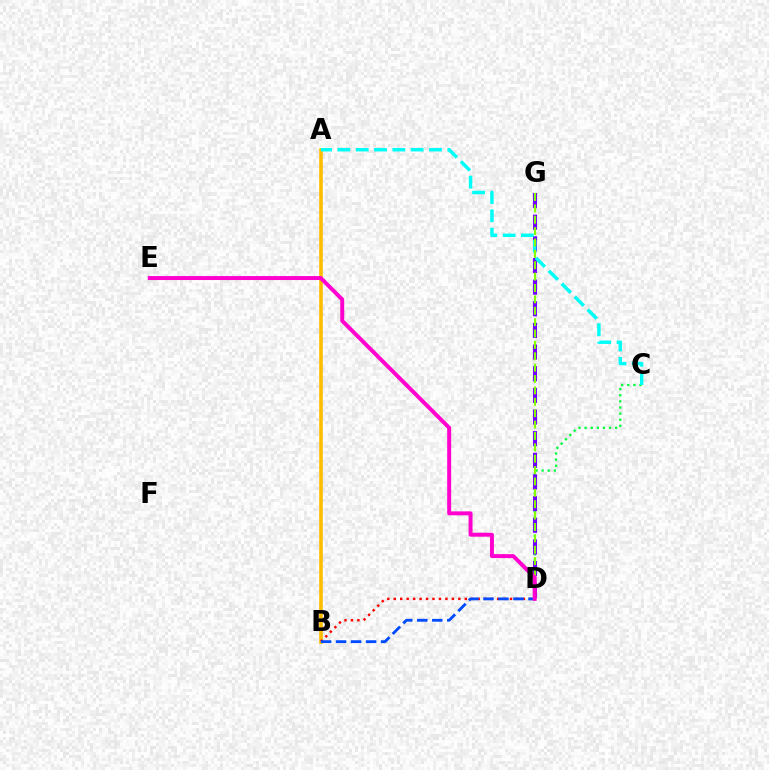{('C', 'D'): [{'color': '#00ff39', 'line_style': 'dotted', 'thickness': 1.66}], ('D', 'G'): [{'color': '#7200ff', 'line_style': 'dashed', 'thickness': 2.94}, {'color': '#84ff00', 'line_style': 'dashed', 'thickness': 1.55}], ('A', 'B'): [{'color': '#ffbd00', 'line_style': 'solid', 'thickness': 2.58}], ('A', 'C'): [{'color': '#00fff6', 'line_style': 'dashed', 'thickness': 2.49}], ('B', 'D'): [{'color': '#ff0000', 'line_style': 'dotted', 'thickness': 1.75}, {'color': '#004bff', 'line_style': 'dashed', 'thickness': 2.04}], ('D', 'E'): [{'color': '#ff00cf', 'line_style': 'solid', 'thickness': 2.85}]}